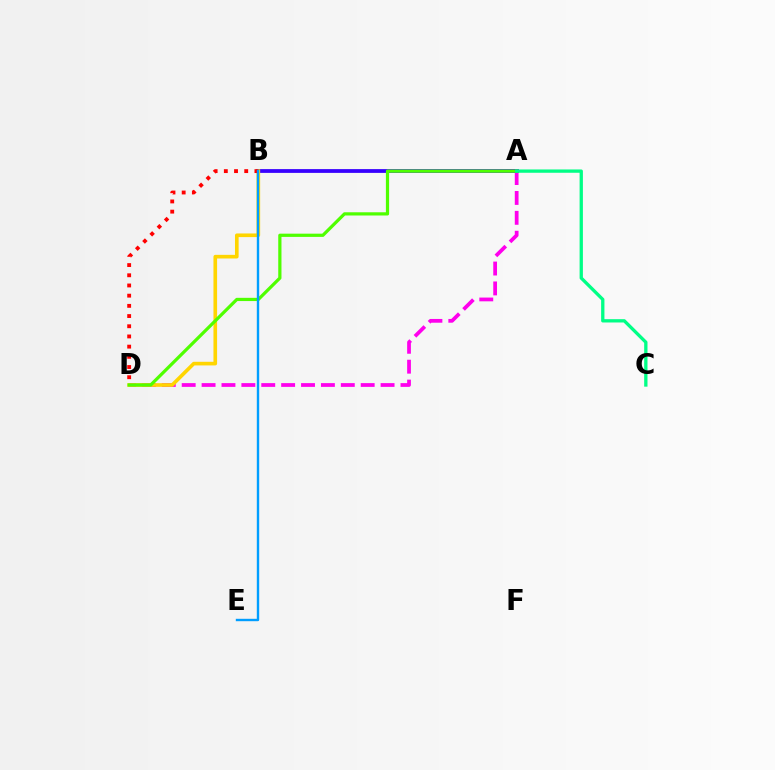{('A', 'D'): [{'color': '#ff00ed', 'line_style': 'dashed', 'thickness': 2.7}, {'color': '#4fff00', 'line_style': 'solid', 'thickness': 2.32}], ('A', 'B'): [{'color': '#3700ff', 'line_style': 'solid', 'thickness': 2.72}], ('B', 'D'): [{'color': '#ffd500', 'line_style': 'solid', 'thickness': 2.62}, {'color': '#ff0000', 'line_style': 'dotted', 'thickness': 2.77}], ('A', 'C'): [{'color': '#00ff86', 'line_style': 'solid', 'thickness': 2.38}], ('B', 'E'): [{'color': '#009eff', 'line_style': 'solid', 'thickness': 1.73}]}